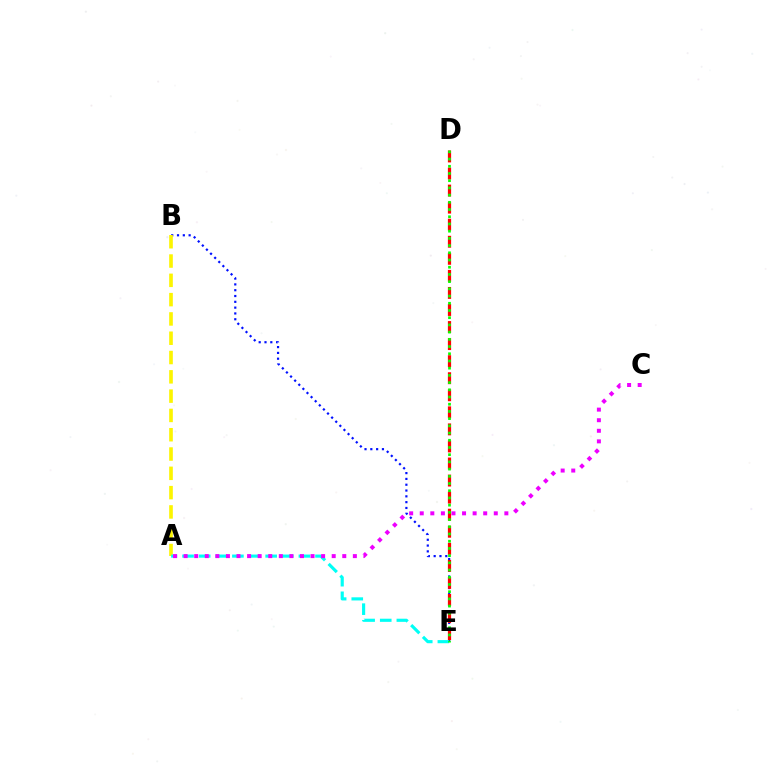{('B', 'E'): [{'color': '#0010ff', 'line_style': 'dotted', 'thickness': 1.58}], ('A', 'B'): [{'color': '#fcf500', 'line_style': 'dashed', 'thickness': 2.62}], ('A', 'E'): [{'color': '#00fff6', 'line_style': 'dashed', 'thickness': 2.26}], ('D', 'E'): [{'color': '#ff0000', 'line_style': 'dashed', 'thickness': 2.32}, {'color': '#08ff00', 'line_style': 'dotted', 'thickness': 1.96}], ('A', 'C'): [{'color': '#ee00ff', 'line_style': 'dotted', 'thickness': 2.87}]}